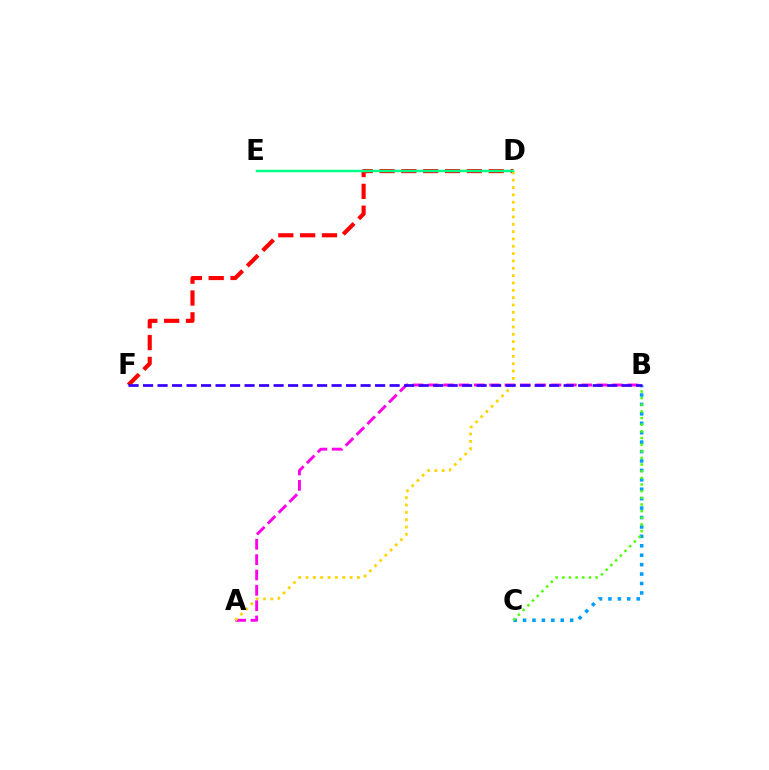{('D', 'F'): [{'color': '#ff0000', 'line_style': 'dashed', 'thickness': 2.97}], ('B', 'C'): [{'color': '#009eff', 'line_style': 'dotted', 'thickness': 2.56}, {'color': '#4fff00', 'line_style': 'dotted', 'thickness': 1.81}], ('A', 'B'): [{'color': '#ff00ed', 'line_style': 'dashed', 'thickness': 2.08}], ('A', 'D'): [{'color': '#ffd500', 'line_style': 'dotted', 'thickness': 1.99}], ('B', 'F'): [{'color': '#3700ff', 'line_style': 'dashed', 'thickness': 1.97}], ('D', 'E'): [{'color': '#00ff86', 'line_style': 'solid', 'thickness': 1.79}]}